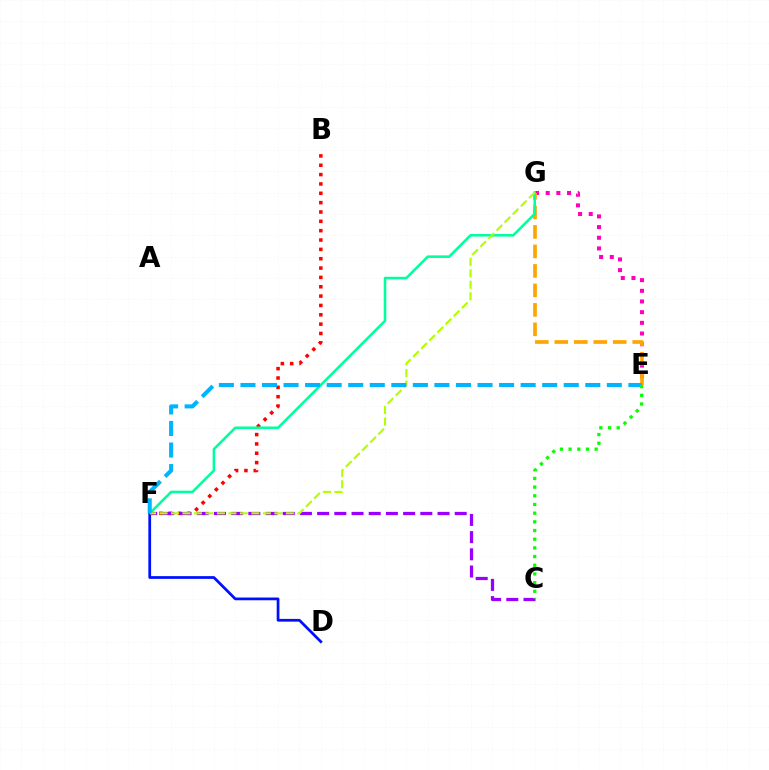{('E', 'G'): [{'color': '#ff00bd', 'line_style': 'dotted', 'thickness': 2.9}, {'color': '#ffa500', 'line_style': 'dashed', 'thickness': 2.65}], ('B', 'F'): [{'color': '#ff0000', 'line_style': 'dotted', 'thickness': 2.54}], ('F', 'G'): [{'color': '#00ff9d', 'line_style': 'solid', 'thickness': 1.85}, {'color': '#b3ff00', 'line_style': 'dashed', 'thickness': 1.56}], ('D', 'F'): [{'color': '#0010ff', 'line_style': 'solid', 'thickness': 1.97}], ('C', 'F'): [{'color': '#9b00ff', 'line_style': 'dashed', 'thickness': 2.34}], ('E', 'F'): [{'color': '#00b5ff', 'line_style': 'dashed', 'thickness': 2.93}], ('C', 'E'): [{'color': '#08ff00', 'line_style': 'dotted', 'thickness': 2.36}]}